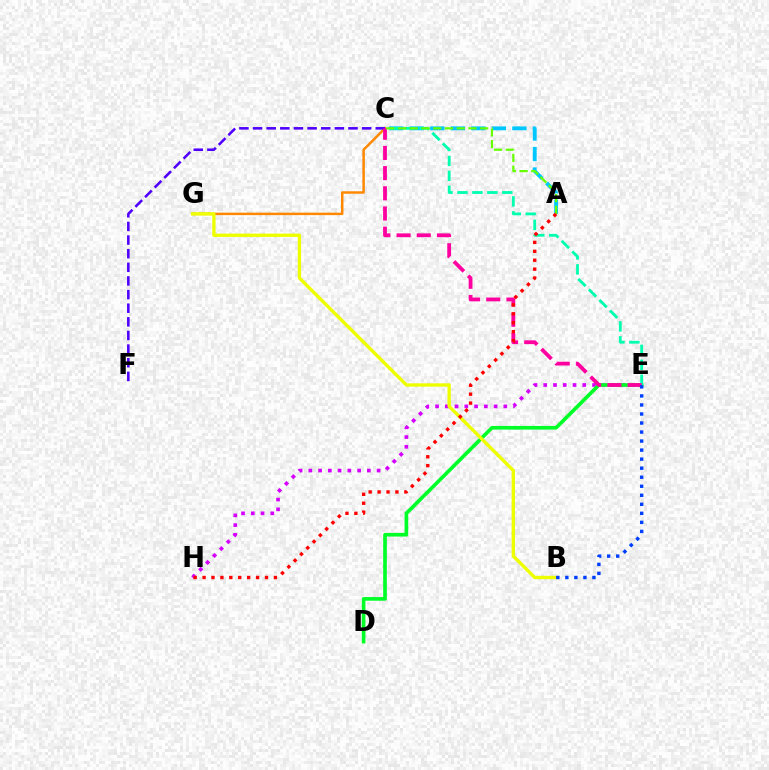{('A', 'C'): [{'color': '#00c7ff', 'line_style': 'dashed', 'thickness': 2.79}, {'color': '#66ff00', 'line_style': 'dashed', 'thickness': 1.59}], ('E', 'H'): [{'color': '#d600ff', 'line_style': 'dotted', 'thickness': 2.65}], ('D', 'E'): [{'color': '#00ff27', 'line_style': 'solid', 'thickness': 2.63}], ('C', 'G'): [{'color': '#ff8800', 'line_style': 'solid', 'thickness': 1.78}], ('C', 'E'): [{'color': '#00ffaf', 'line_style': 'dashed', 'thickness': 2.03}, {'color': '#ff00a0', 'line_style': 'dashed', 'thickness': 2.74}], ('B', 'G'): [{'color': '#eeff00', 'line_style': 'solid', 'thickness': 2.4}], ('C', 'F'): [{'color': '#4f00ff', 'line_style': 'dashed', 'thickness': 1.85}], ('B', 'E'): [{'color': '#003fff', 'line_style': 'dotted', 'thickness': 2.45}], ('A', 'H'): [{'color': '#ff0000', 'line_style': 'dotted', 'thickness': 2.42}]}